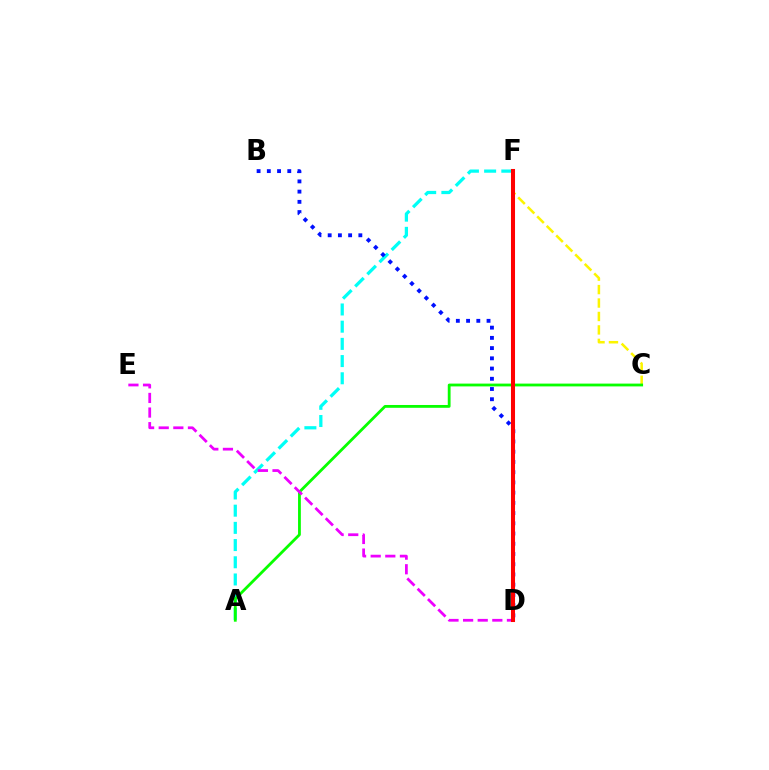{('C', 'F'): [{'color': '#fcf500', 'line_style': 'dashed', 'thickness': 1.83}], ('A', 'F'): [{'color': '#00fff6', 'line_style': 'dashed', 'thickness': 2.34}], ('B', 'D'): [{'color': '#0010ff', 'line_style': 'dotted', 'thickness': 2.78}], ('A', 'C'): [{'color': '#08ff00', 'line_style': 'solid', 'thickness': 2.02}], ('D', 'E'): [{'color': '#ee00ff', 'line_style': 'dashed', 'thickness': 1.99}], ('D', 'F'): [{'color': '#ff0000', 'line_style': 'solid', 'thickness': 2.92}]}